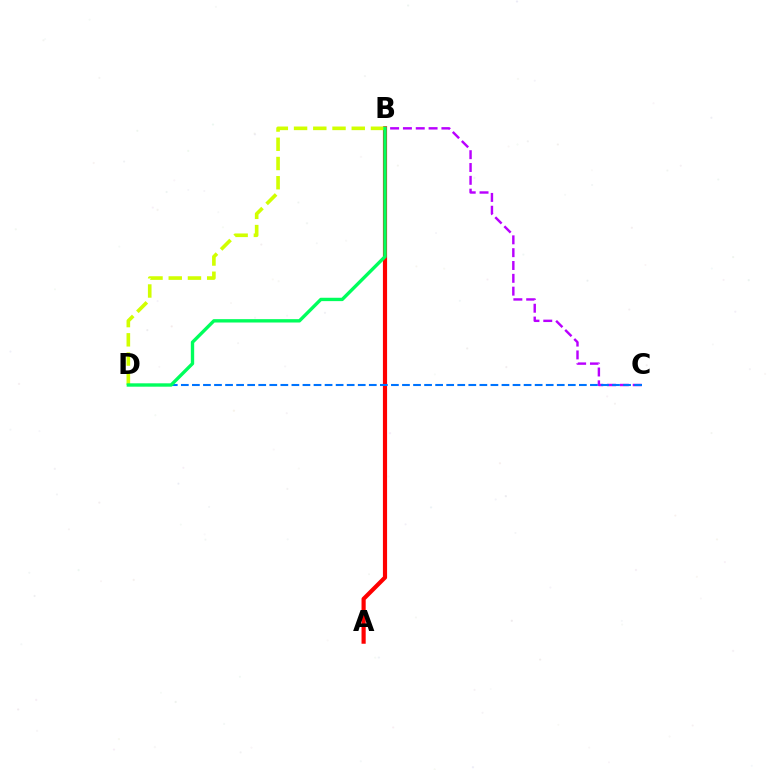{('A', 'B'): [{'color': '#ff0000', 'line_style': 'solid', 'thickness': 3.0}], ('B', 'C'): [{'color': '#b900ff', 'line_style': 'dashed', 'thickness': 1.74}], ('B', 'D'): [{'color': '#d1ff00', 'line_style': 'dashed', 'thickness': 2.61}, {'color': '#00ff5c', 'line_style': 'solid', 'thickness': 2.42}], ('C', 'D'): [{'color': '#0074ff', 'line_style': 'dashed', 'thickness': 1.5}]}